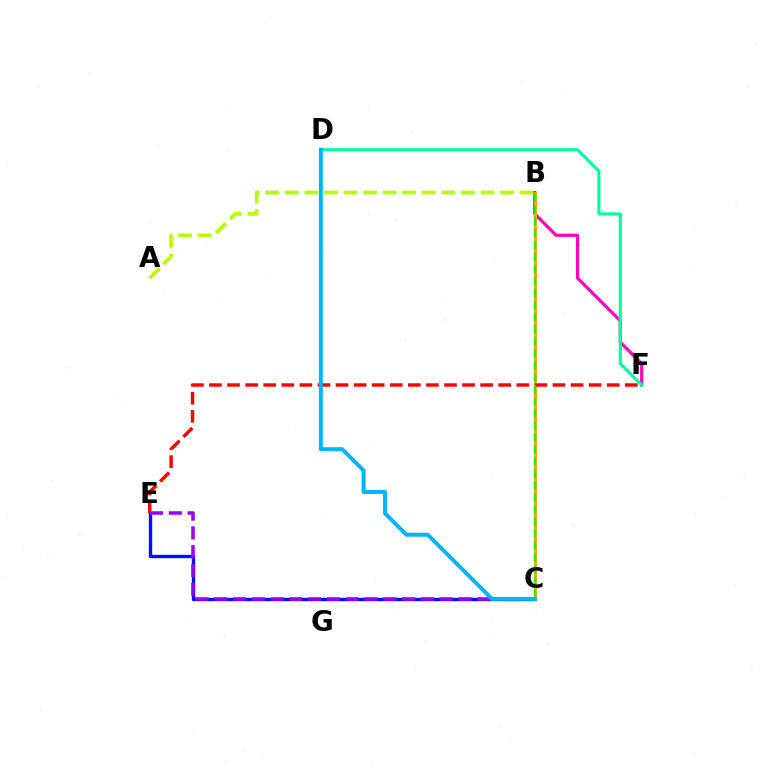{('C', 'E'): [{'color': '#0010ff', 'line_style': 'solid', 'thickness': 2.43}, {'color': '#9b00ff', 'line_style': 'dashed', 'thickness': 2.55}], ('B', 'F'): [{'color': '#ff00bd', 'line_style': 'solid', 'thickness': 2.28}], ('D', 'F'): [{'color': '#00ff9d', 'line_style': 'solid', 'thickness': 2.27}], ('B', 'C'): [{'color': '#ffa500', 'line_style': 'solid', 'thickness': 2.12}, {'color': '#08ff00', 'line_style': 'dashed', 'thickness': 1.63}], ('A', 'B'): [{'color': '#b3ff00', 'line_style': 'dashed', 'thickness': 2.66}], ('E', 'F'): [{'color': '#ff0000', 'line_style': 'dashed', 'thickness': 2.46}], ('C', 'D'): [{'color': '#00b5ff', 'line_style': 'solid', 'thickness': 2.86}]}